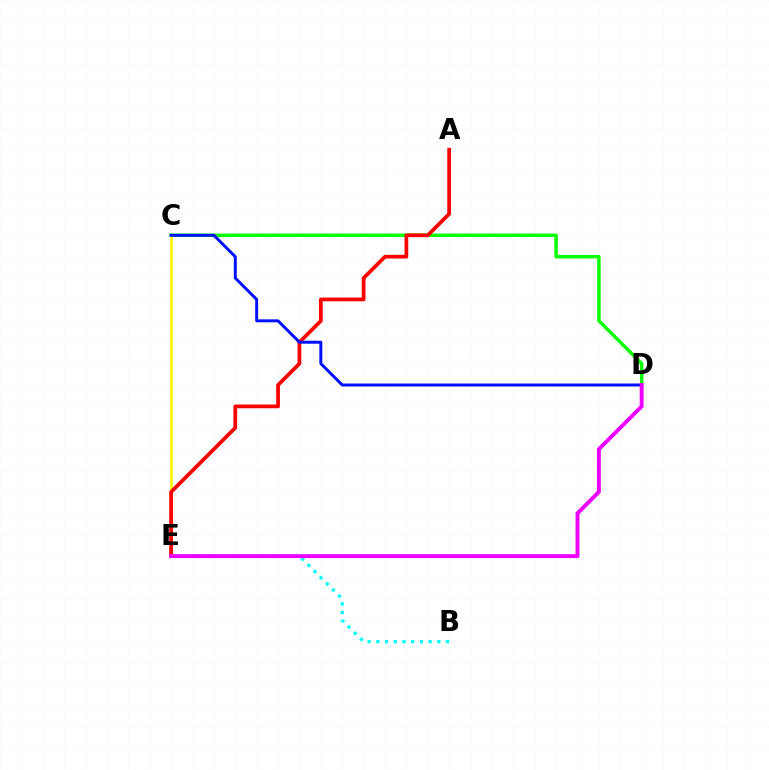{('C', 'D'): [{'color': '#08ff00', 'line_style': 'solid', 'thickness': 2.49}, {'color': '#0010ff', 'line_style': 'solid', 'thickness': 2.14}], ('B', 'E'): [{'color': '#00fff6', 'line_style': 'dotted', 'thickness': 2.37}], ('C', 'E'): [{'color': '#fcf500', 'line_style': 'solid', 'thickness': 1.93}], ('A', 'E'): [{'color': '#ff0000', 'line_style': 'solid', 'thickness': 2.69}], ('D', 'E'): [{'color': '#ee00ff', 'line_style': 'solid', 'thickness': 2.82}]}